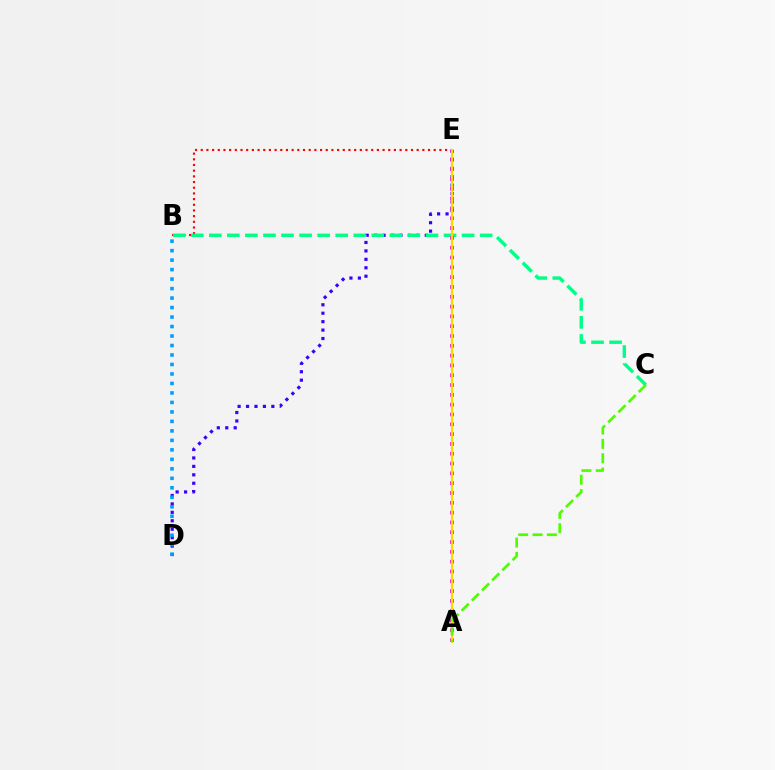{('B', 'E'): [{'color': '#ff0000', 'line_style': 'dotted', 'thickness': 1.54}], ('D', 'E'): [{'color': '#3700ff', 'line_style': 'dotted', 'thickness': 2.29}], ('B', 'C'): [{'color': '#00ff86', 'line_style': 'dashed', 'thickness': 2.45}], ('A', 'E'): [{'color': '#ff00ed', 'line_style': 'dotted', 'thickness': 2.67}, {'color': '#ffd500', 'line_style': 'solid', 'thickness': 1.58}], ('A', 'C'): [{'color': '#4fff00', 'line_style': 'dashed', 'thickness': 1.95}], ('B', 'D'): [{'color': '#009eff', 'line_style': 'dotted', 'thickness': 2.58}]}